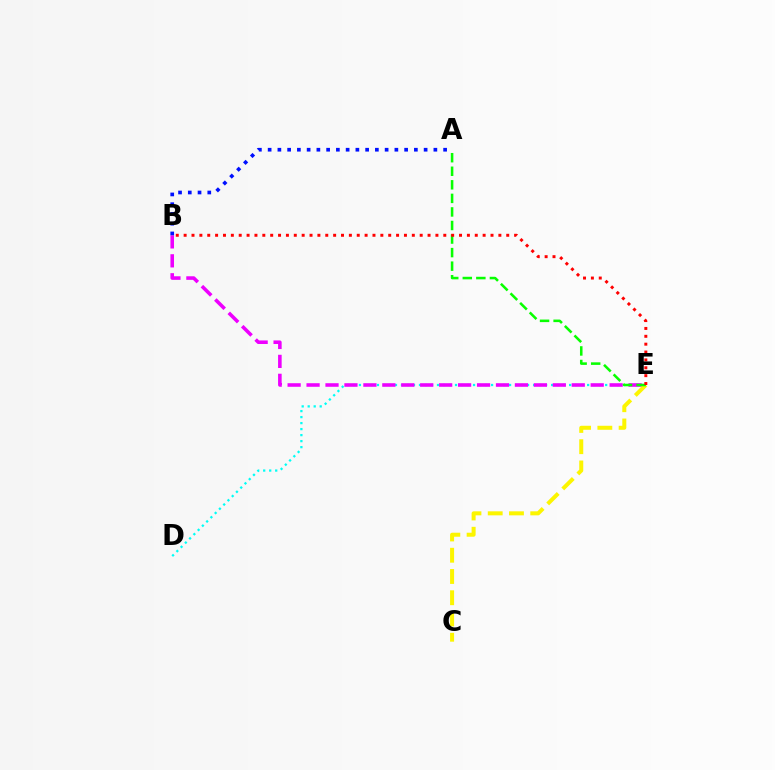{('D', 'E'): [{'color': '#00fff6', 'line_style': 'dotted', 'thickness': 1.63}], ('B', 'E'): [{'color': '#ee00ff', 'line_style': 'dashed', 'thickness': 2.57}, {'color': '#ff0000', 'line_style': 'dotted', 'thickness': 2.14}], ('C', 'E'): [{'color': '#fcf500', 'line_style': 'dashed', 'thickness': 2.89}], ('A', 'B'): [{'color': '#0010ff', 'line_style': 'dotted', 'thickness': 2.65}], ('A', 'E'): [{'color': '#08ff00', 'line_style': 'dashed', 'thickness': 1.84}]}